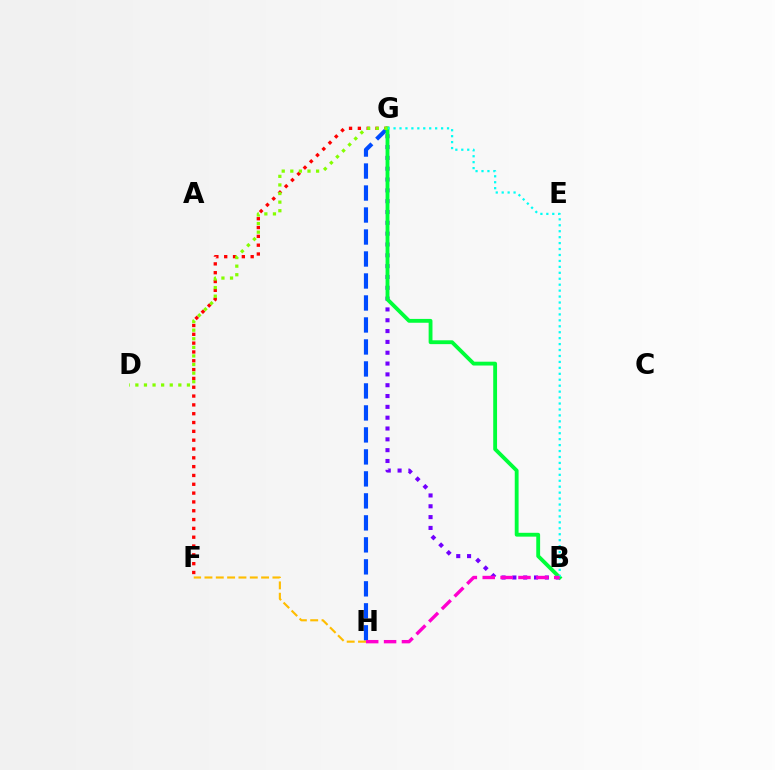{('F', 'G'): [{'color': '#ff0000', 'line_style': 'dotted', 'thickness': 2.4}], ('G', 'H'): [{'color': '#004bff', 'line_style': 'dashed', 'thickness': 2.99}], ('B', 'G'): [{'color': '#7200ff', 'line_style': 'dotted', 'thickness': 2.94}, {'color': '#00ff39', 'line_style': 'solid', 'thickness': 2.76}, {'color': '#00fff6', 'line_style': 'dotted', 'thickness': 1.61}], ('F', 'H'): [{'color': '#ffbd00', 'line_style': 'dashed', 'thickness': 1.54}], ('B', 'H'): [{'color': '#ff00cf', 'line_style': 'dashed', 'thickness': 2.43}], ('D', 'G'): [{'color': '#84ff00', 'line_style': 'dotted', 'thickness': 2.33}]}